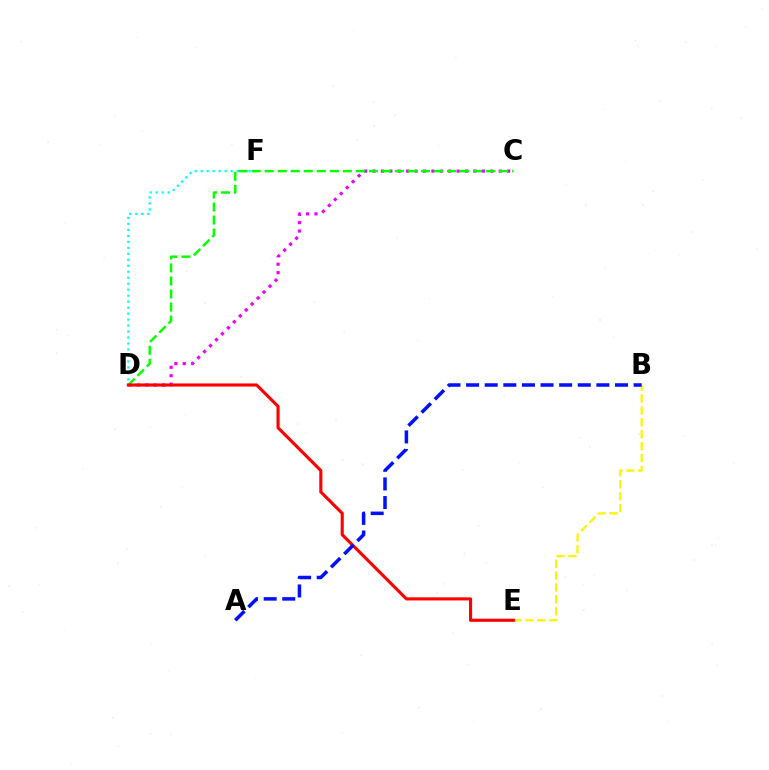{('D', 'F'): [{'color': '#00fff6', 'line_style': 'dotted', 'thickness': 1.62}], ('C', 'D'): [{'color': '#ee00ff', 'line_style': 'dotted', 'thickness': 2.29}, {'color': '#08ff00', 'line_style': 'dashed', 'thickness': 1.77}], ('B', 'E'): [{'color': '#fcf500', 'line_style': 'dashed', 'thickness': 1.62}], ('D', 'E'): [{'color': '#ff0000', 'line_style': 'solid', 'thickness': 2.24}], ('A', 'B'): [{'color': '#0010ff', 'line_style': 'dashed', 'thickness': 2.53}]}